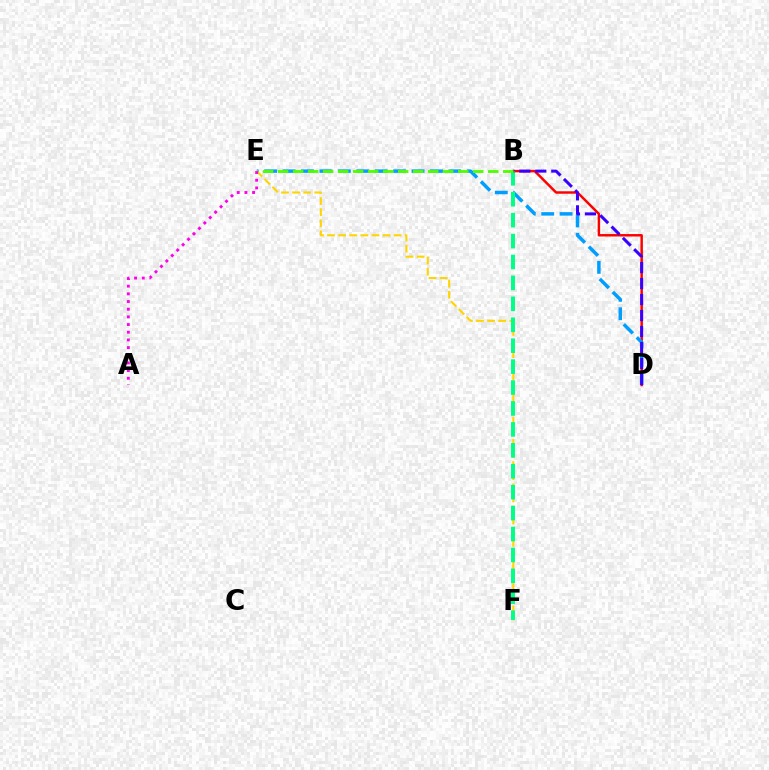{('B', 'D'): [{'color': '#ff0000', 'line_style': 'solid', 'thickness': 1.77}, {'color': '#3700ff', 'line_style': 'dashed', 'thickness': 2.17}], ('D', 'E'): [{'color': '#009eff', 'line_style': 'dashed', 'thickness': 2.5}], ('E', 'F'): [{'color': '#ffd500', 'line_style': 'dashed', 'thickness': 1.51}], ('B', 'F'): [{'color': '#00ff86', 'line_style': 'dashed', 'thickness': 2.84}], ('B', 'E'): [{'color': '#4fff00', 'line_style': 'dashed', 'thickness': 2.04}], ('A', 'E'): [{'color': '#ff00ed', 'line_style': 'dotted', 'thickness': 2.08}]}